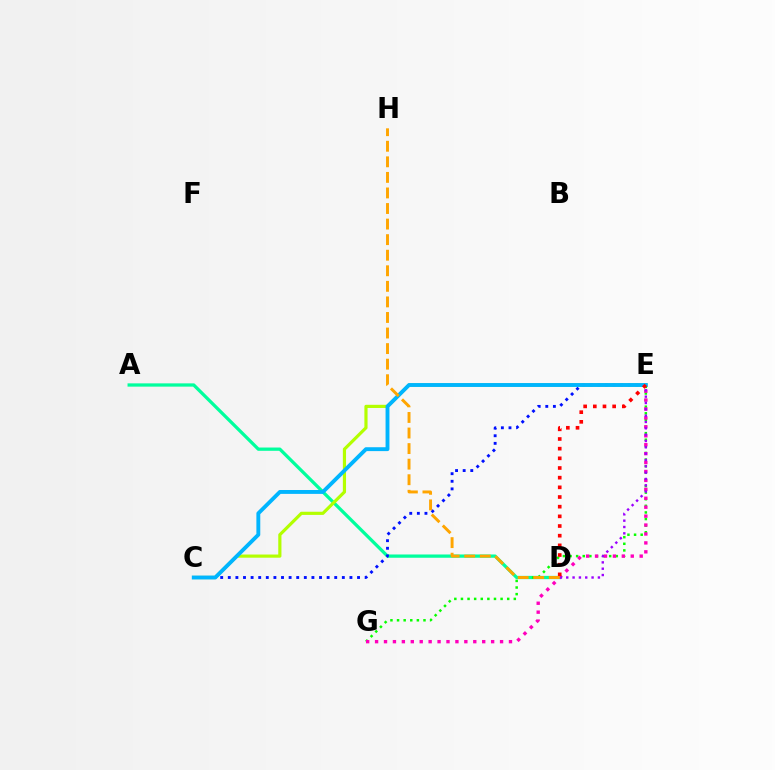{('A', 'D'): [{'color': '#00ff9d', 'line_style': 'solid', 'thickness': 2.36}], ('E', 'G'): [{'color': '#08ff00', 'line_style': 'dotted', 'thickness': 1.8}, {'color': '#ff00bd', 'line_style': 'dotted', 'thickness': 2.43}], ('C', 'E'): [{'color': '#0010ff', 'line_style': 'dotted', 'thickness': 2.07}, {'color': '#b3ff00', 'line_style': 'solid', 'thickness': 2.28}, {'color': '#00b5ff', 'line_style': 'solid', 'thickness': 2.79}], ('D', 'E'): [{'color': '#9b00ff', 'line_style': 'dotted', 'thickness': 1.72}, {'color': '#ff0000', 'line_style': 'dotted', 'thickness': 2.63}], ('D', 'H'): [{'color': '#ffa500', 'line_style': 'dashed', 'thickness': 2.11}]}